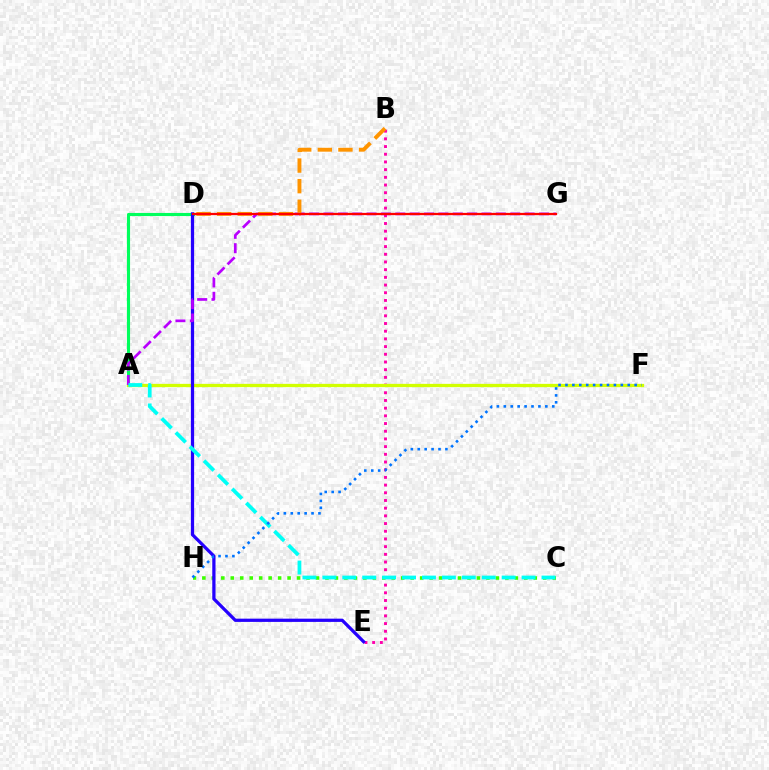{('B', 'E'): [{'color': '#ff00ac', 'line_style': 'dotted', 'thickness': 2.09}], ('A', 'D'): [{'color': '#00ff5c', 'line_style': 'solid', 'thickness': 2.25}], ('C', 'H'): [{'color': '#3dff00', 'line_style': 'dotted', 'thickness': 2.57}], ('A', 'F'): [{'color': '#d1ff00', 'line_style': 'solid', 'thickness': 2.36}], ('D', 'E'): [{'color': '#2500ff', 'line_style': 'solid', 'thickness': 2.34}], ('A', 'G'): [{'color': '#b900ff', 'line_style': 'dashed', 'thickness': 1.95}], ('A', 'C'): [{'color': '#00fff6', 'line_style': 'dashed', 'thickness': 2.71}], ('B', 'D'): [{'color': '#ff9400', 'line_style': 'dashed', 'thickness': 2.8}], ('D', 'G'): [{'color': '#ff0000', 'line_style': 'solid', 'thickness': 1.62}], ('F', 'H'): [{'color': '#0074ff', 'line_style': 'dotted', 'thickness': 1.88}]}